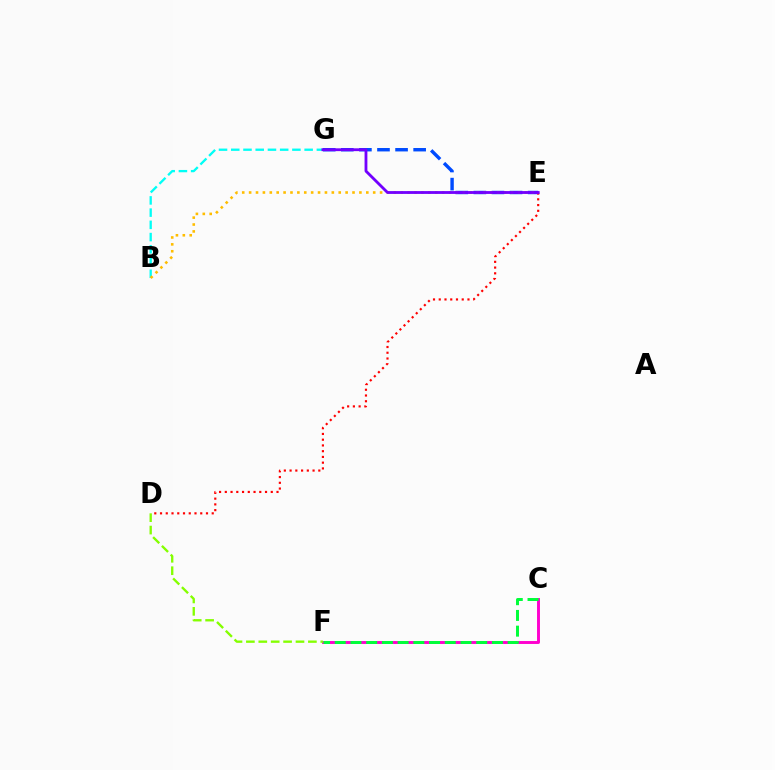{('E', 'G'): [{'color': '#004bff', 'line_style': 'dashed', 'thickness': 2.46}, {'color': '#7200ff', 'line_style': 'solid', 'thickness': 2.03}], ('D', 'E'): [{'color': '#ff0000', 'line_style': 'dotted', 'thickness': 1.56}], ('C', 'F'): [{'color': '#ff00cf', 'line_style': 'solid', 'thickness': 2.1}, {'color': '#00ff39', 'line_style': 'dashed', 'thickness': 2.14}], ('B', 'G'): [{'color': '#00fff6', 'line_style': 'dashed', 'thickness': 1.66}], ('B', 'E'): [{'color': '#ffbd00', 'line_style': 'dotted', 'thickness': 1.87}], ('D', 'F'): [{'color': '#84ff00', 'line_style': 'dashed', 'thickness': 1.68}]}